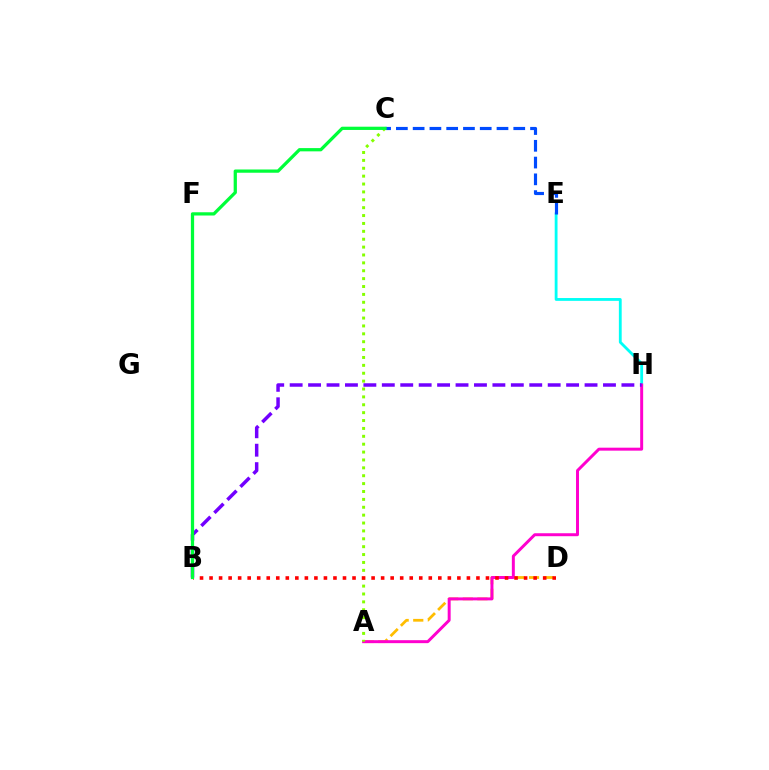{('A', 'D'): [{'color': '#ffbd00', 'line_style': 'dashed', 'thickness': 1.98}], ('E', 'H'): [{'color': '#00fff6', 'line_style': 'solid', 'thickness': 2.03}], ('C', 'E'): [{'color': '#004bff', 'line_style': 'dashed', 'thickness': 2.28}], ('A', 'H'): [{'color': '#ff00cf', 'line_style': 'solid', 'thickness': 2.14}], ('B', 'H'): [{'color': '#7200ff', 'line_style': 'dashed', 'thickness': 2.5}], ('A', 'C'): [{'color': '#84ff00', 'line_style': 'dotted', 'thickness': 2.14}], ('B', 'D'): [{'color': '#ff0000', 'line_style': 'dotted', 'thickness': 2.59}], ('B', 'C'): [{'color': '#00ff39', 'line_style': 'solid', 'thickness': 2.34}]}